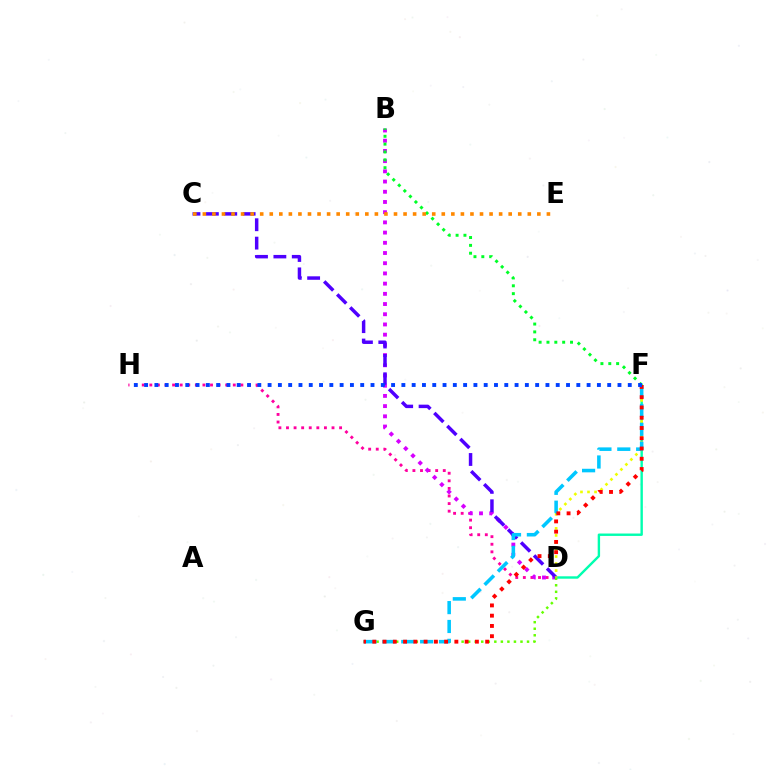{('D', 'H'): [{'color': '#ff00a0', 'line_style': 'dotted', 'thickness': 2.06}], ('B', 'D'): [{'color': '#d600ff', 'line_style': 'dotted', 'thickness': 2.77}], ('D', 'F'): [{'color': '#00ffaf', 'line_style': 'solid', 'thickness': 1.73}, {'color': '#eeff00', 'line_style': 'dotted', 'thickness': 1.91}], ('C', 'D'): [{'color': '#4f00ff', 'line_style': 'dashed', 'thickness': 2.5}], ('B', 'F'): [{'color': '#00ff27', 'line_style': 'dotted', 'thickness': 2.13}], ('D', 'G'): [{'color': '#66ff00', 'line_style': 'dotted', 'thickness': 1.78}], ('F', 'G'): [{'color': '#00c7ff', 'line_style': 'dashed', 'thickness': 2.56}, {'color': '#ff0000', 'line_style': 'dotted', 'thickness': 2.79}], ('C', 'E'): [{'color': '#ff8800', 'line_style': 'dotted', 'thickness': 2.6}], ('F', 'H'): [{'color': '#003fff', 'line_style': 'dotted', 'thickness': 2.8}]}